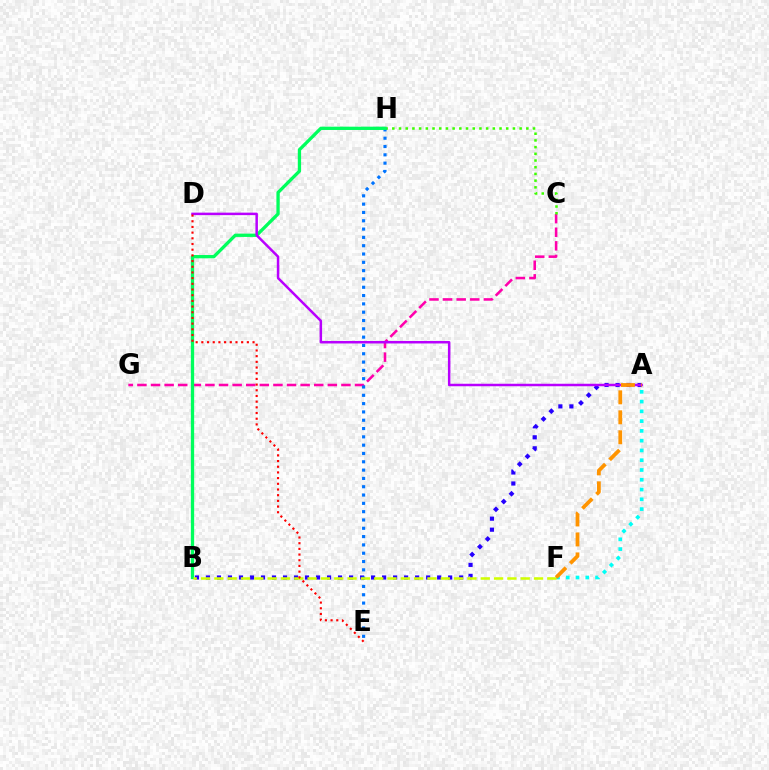{('A', 'B'): [{'color': '#2500ff', 'line_style': 'dotted', 'thickness': 2.99}], ('C', 'G'): [{'color': '#ff00ac', 'line_style': 'dashed', 'thickness': 1.85}], ('C', 'H'): [{'color': '#3dff00', 'line_style': 'dotted', 'thickness': 1.82}], ('E', 'H'): [{'color': '#0074ff', 'line_style': 'dotted', 'thickness': 2.26}], ('B', 'H'): [{'color': '#00ff5c', 'line_style': 'solid', 'thickness': 2.37}], ('A', 'F'): [{'color': '#00fff6', 'line_style': 'dotted', 'thickness': 2.66}, {'color': '#ff9400', 'line_style': 'dashed', 'thickness': 2.71}], ('B', 'F'): [{'color': '#d1ff00', 'line_style': 'dashed', 'thickness': 1.81}], ('A', 'D'): [{'color': '#b900ff', 'line_style': 'solid', 'thickness': 1.8}], ('D', 'E'): [{'color': '#ff0000', 'line_style': 'dotted', 'thickness': 1.55}]}